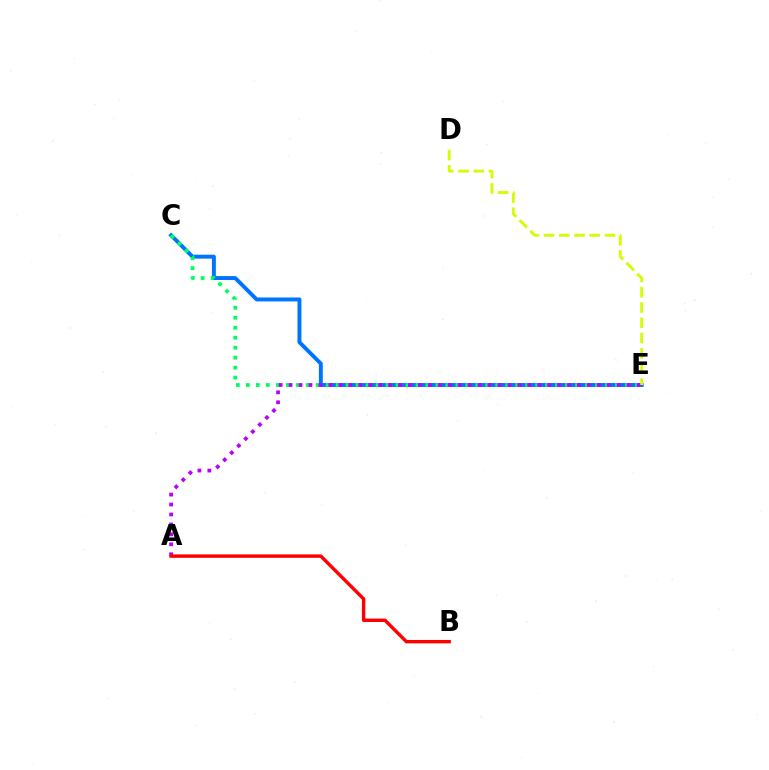{('C', 'E'): [{'color': '#0074ff', 'line_style': 'solid', 'thickness': 2.83}, {'color': '#00ff5c', 'line_style': 'dotted', 'thickness': 2.71}], ('A', 'E'): [{'color': '#b900ff', 'line_style': 'dotted', 'thickness': 2.7}], ('A', 'B'): [{'color': '#ff0000', 'line_style': 'solid', 'thickness': 2.44}], ('D', 'E'): [{'color': '#d1ff00', 'line_style': 'dashed', 'thickness': 2.07}]}